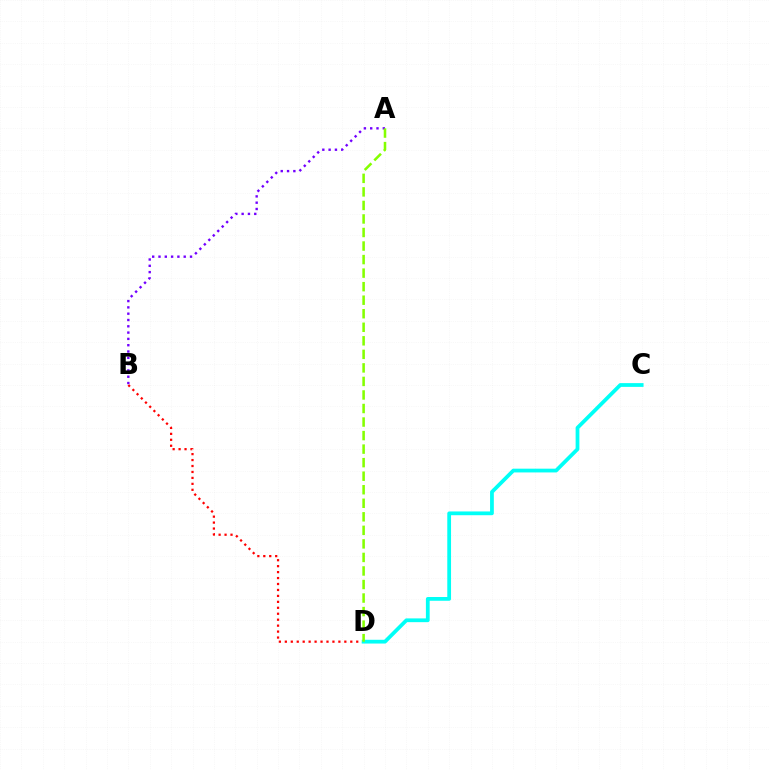{('B', 'D'): [{'color': '#ff0000', 'line_style': 'dotted', 'thickness': 1.62}], ('A', 'B'): [{'color': '#7200ff', 'line_style': 'dotted', 'thickness': 1.71}], ('C', 'D'): [{'color': '#00fff6', 'line_style': 'solid', 'thickness': 2.71}], ('A', 'D'): [{'color': '#84ff00', 'line_style': 'dashed', 'thickness': 1.84}]}